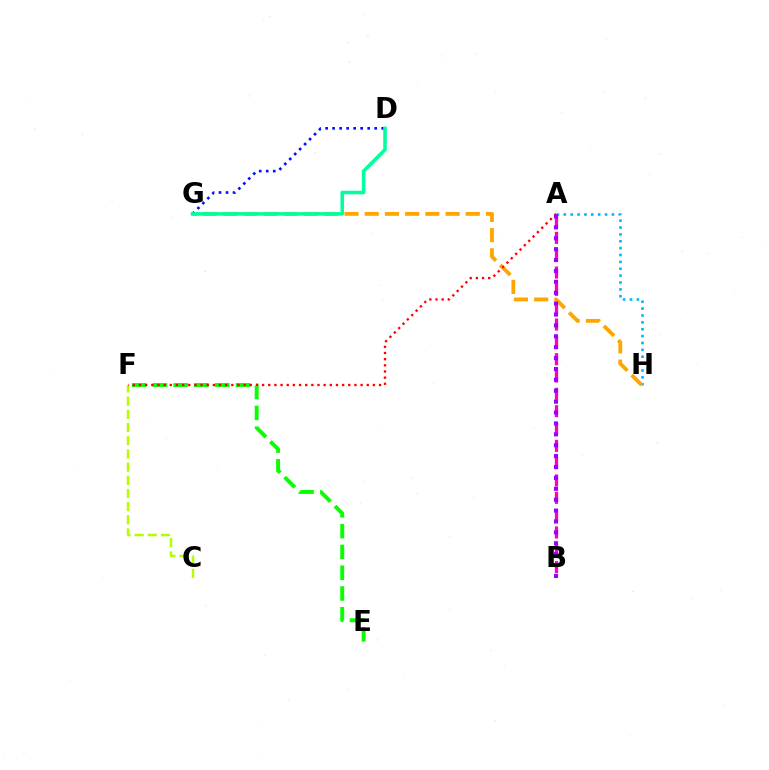{('A', 'B'): [{'color': '#ff00bd', 'line_style': 'dashed', 'thickness': 2.35}, {'color': '#9b00ff', 'line_style': 'dotted', 'thickness': 2.96}], ('E', 'F'): [{'color': '#08ff00', 'line_style': 'dashed', 'thickness': 2.82}], ('C', 'F'): [{'color': '#b3ff00', 'line_style': 'dashed', 'thickness': 1.79}], ('A', 'H'): [{'color': '#00b5ff', 'line_style': 'dotted', 'thickness': 1.87}], ('G', 'H'): [{'color': '#ffa500', 'line_style': 'dashed', 'thickness': 2.74}], ('D', 'G'): [{'color': '#0010ff', 'line_style': 'dotted', 'thickness': 1.9}, {'color': '#00ff9d', 'line_style': 'solid', 'thickness': 2.56}], ('A', 'F'): [{'color': '#ff0000', 'line_style': 'dotted', 'thickness': 1.67}]}